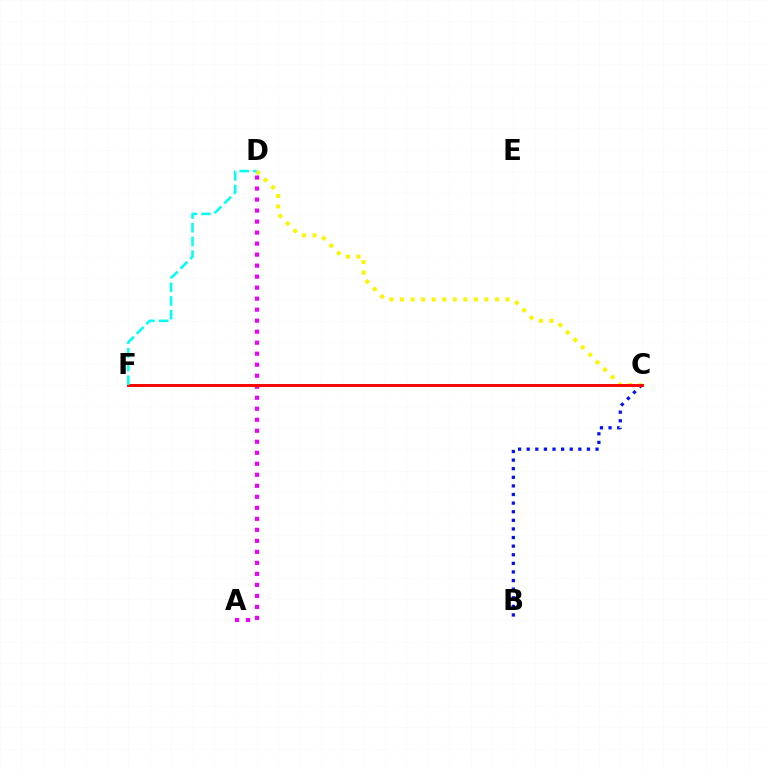{('C', 'F'): [{'color': '#08ff00', 'line_style': 'solid', 'thickness': 1.9}, {'color': '#ff0000', 'line_style': 'solid', 'thickness': 2.08}], ('B', 'C'): [{'color': '#0010ff', 'line_style': 'dotted', 'thickness': 2.34}], ('C', 'D'): [{'color': '#fcf500', 'line_style': 'dotted', 'thickness': 2.87}], ('A', 'D'): [{'color': '#ee00ff', 'line_style': 'dotted', 'thickness': 2.99}], ('D', 'F'): [{'color': '#00fff6', 'line_style': 'dashed', 'thickness': 1.86}]}